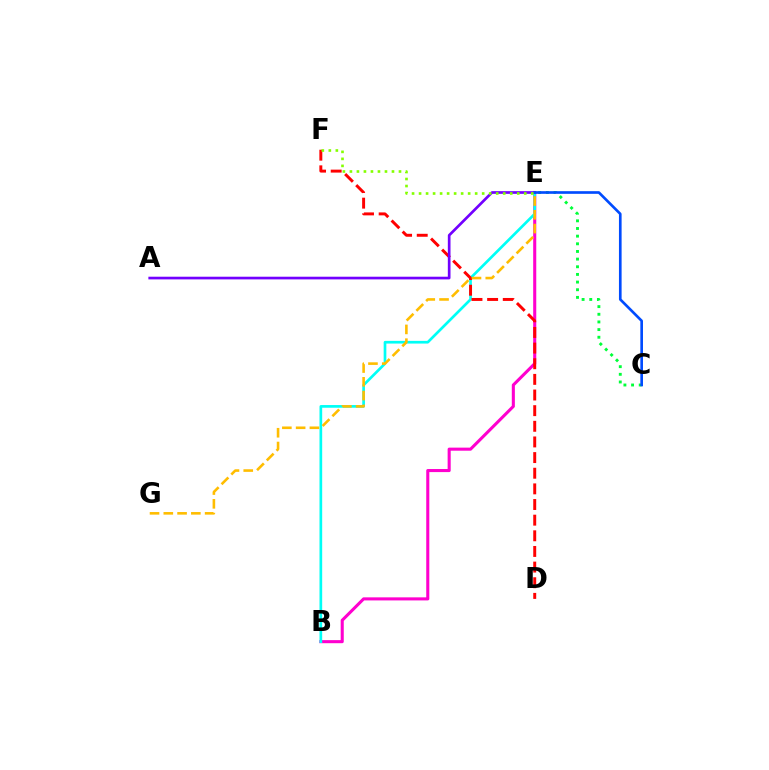{('C', 'E'): [{'color': '#00ff39', 'line_style': 'dotted', 'thickness': 2.08}, {'color': '#004bff', 'line_style': 'solid', 'thickness': 1.91}], ('B', 'E'): [{'color': '#ff00cf', 'line_style': 'solid', 'thickness': 2.21}, {'color': '#00fff6', 'line_style': 'solid', 'thickness': 1.94}], ('D', 'F'): [{'color': '#ff0000', 'line_style': 'dashed', 'thickness': 2.13}], ('A', 'E'): [{'color': '#7200ff', 'line_style': 'solid', 'thickness': 1.93}], ('E', 'G'): [{'color': '#ffbd00', 'line_style': 'dashed', 'thickness': 1.87}], ('E', 'F'): [{'color': '#84ff00', 'line_style': 'dotted', 'thickness': 1.91}]}